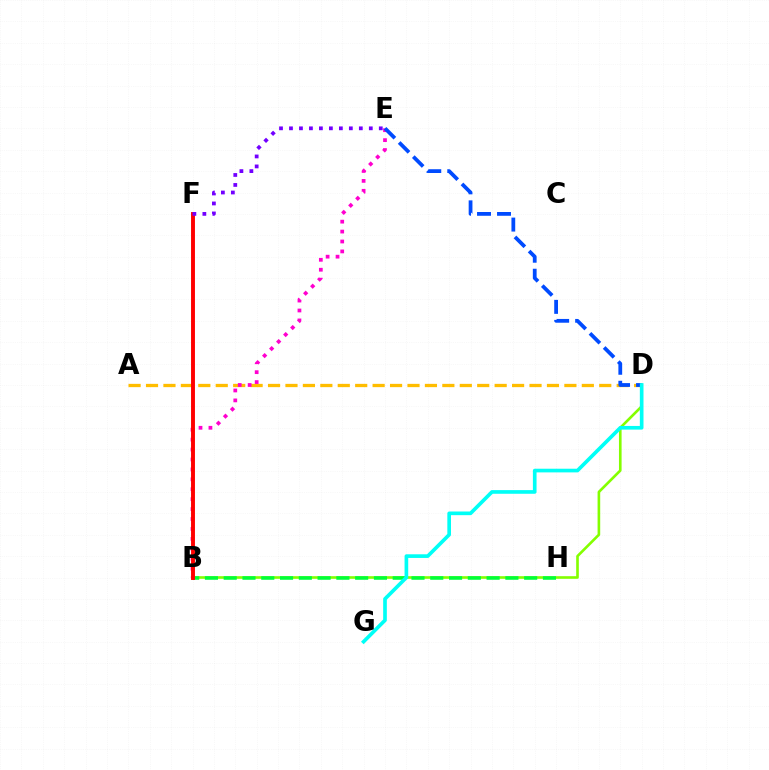{('A', 'D'): [{'color': '#ffbd00', 'line_style': 'dashed', 'thickness': 2.37}], ('B', 'E'): [{'color': '#ff00cf', 'line_style': 'dotted', 'thickness': 2.7}], ('B', 'D'): [{'color': '#84ff00', 'line_style': 'solid', 'thickness': 1.89}], ('B', 'H'): [{'color': '#00ff39', 'line_style': 'dashed', 'thickness': 2.55}], ('B', 'F'): [{'color': '#ff0000', 'line_style': 'solid', 'thickness': 2.81}], ('D', 'E'): [{'color': '#004bff', 'line_style': 'dashed', 'thickness': 2.72}], ('D', 'G'): [{'color': '#00fff6', 'line_style': 'solid', 'thickness': 2.64}], ('E', 'F'): [{'color': '#7200ff', 'line_style': 'dotted', 'thickness': 2.71}]}